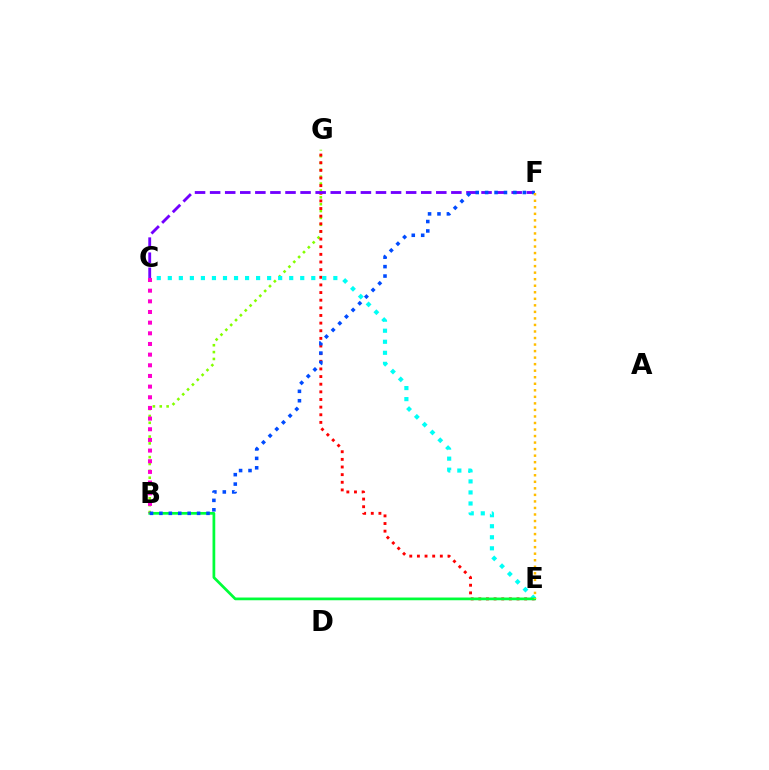{('B', 'G'): [{'color': '#84ff00', 'line_style': 'dotted', 'thickness': 1.86}], ('E', 'G'): [{'color': '#ff0000', 'line_style': 'dotted', 'thickness': 2.08}], ('C', 'F'): [{'color': '#7200ff', 'line_style': 'dashed', 'thickness': 2.05}], ('C', 'E'): [{'color': '#00fff6', 'line_style': 'dotted', 'thickness': 3.0}], ('B', 'E'): [{'color': '#00ff39', 'line_style': 'solid', 'thickness': 1.97}], ('B', 'C'): [{'color': '#ff00cf', 'line_style': 'dotted', 'thickness': 2.9}], ('B', 'F'): [{'color': '#004bff', 'line_style': 'dotted', 'thickness': 2.56}], ('E', 'F'): [{'color': '#ffbd00', 'line_style': 'dotted', 'thickness': 1.78}]}